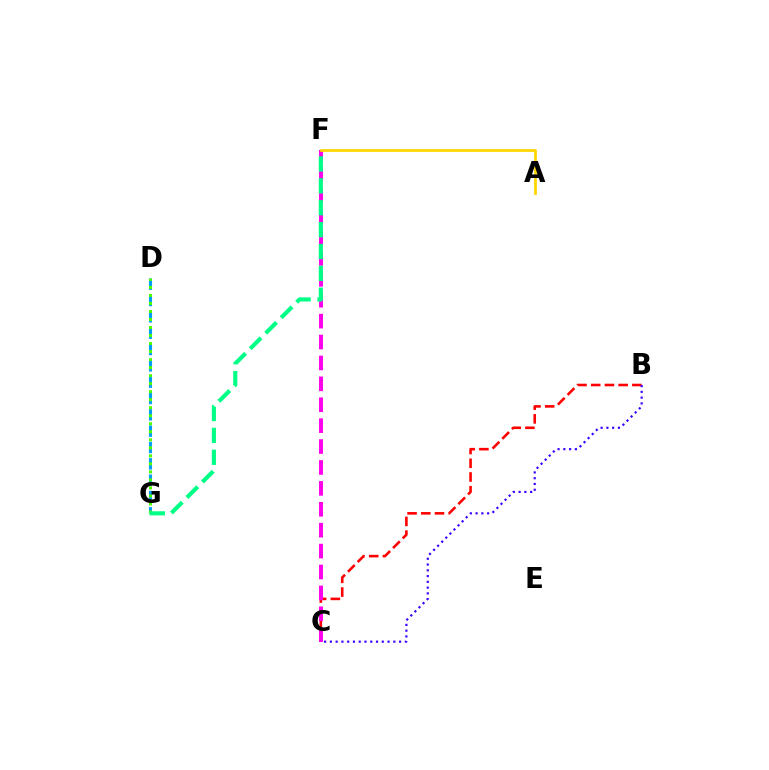{('D', 'G'): [{'color': '#009eff', 'line_style': 'dashed', 'thickness': 2.22}, {'color': '#4fff00', 'line_style': 'dotted', 'thickness': 2.18}], ('B', 'C'): [{'color': '#ff0000', 'line_style': 'dashed', 'thickness': 1.86}, {'color': '#3700ff', 'line_style': 'dotted', 'thickness': 1.57}], ('C', 'F'): [{'color': '#ff00ed', 'line_style': 'dashed', 'thickness': 2.84}], ('F', 'G'): [{'color': '#00ff86', 'line_style': 'dashed', 'thickness': 2.97}], ('A', 'F'): [{'color': '#ffd500', 'line_style': 'solid', 'thickness': 1.97}]}